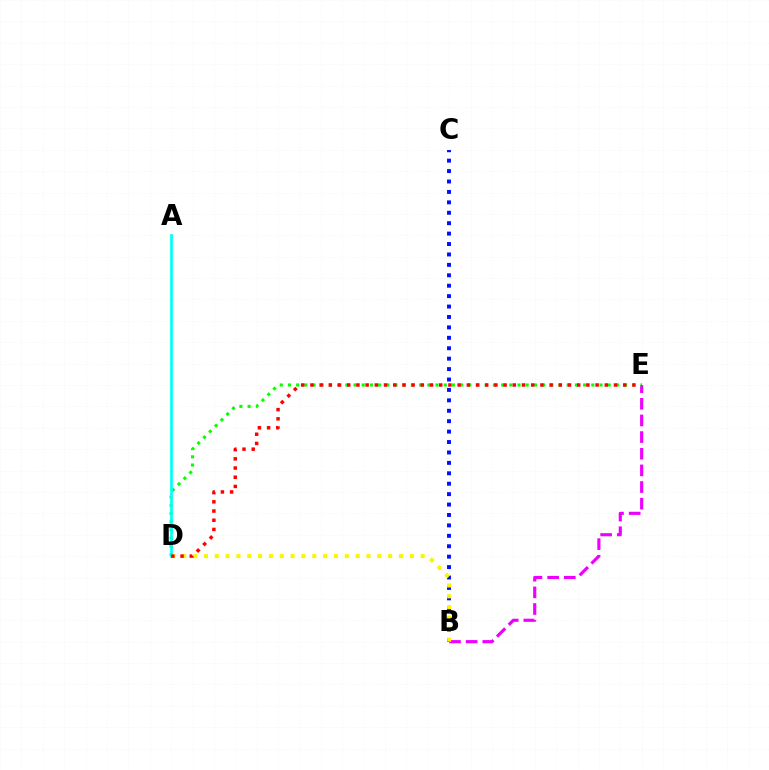{('B', 'C'): [{'color': '#0010ff', 'line_style': 'dotted', 'thickness': 2.83}], ('B', 'E'): [{'color': '#ee00ff', 'line_style': 'dashed', 'thickness': 2.26}], ('D', 'E'): [{'color': '#08ff00', 'line_style': 'dotted', 'thickness': 2.23}, {'color': '#ff0000', 'line_style': 'dotted', 'thickness': 2.5}], ('B', 'D'): [{'color': '#fcf500', 'line_style': 'dotted', 'thickness': 2.94}], ('A', 'D'): [{'color': '#00fff6', 'line_style': 'solid', 'thickness': 1.94}]}